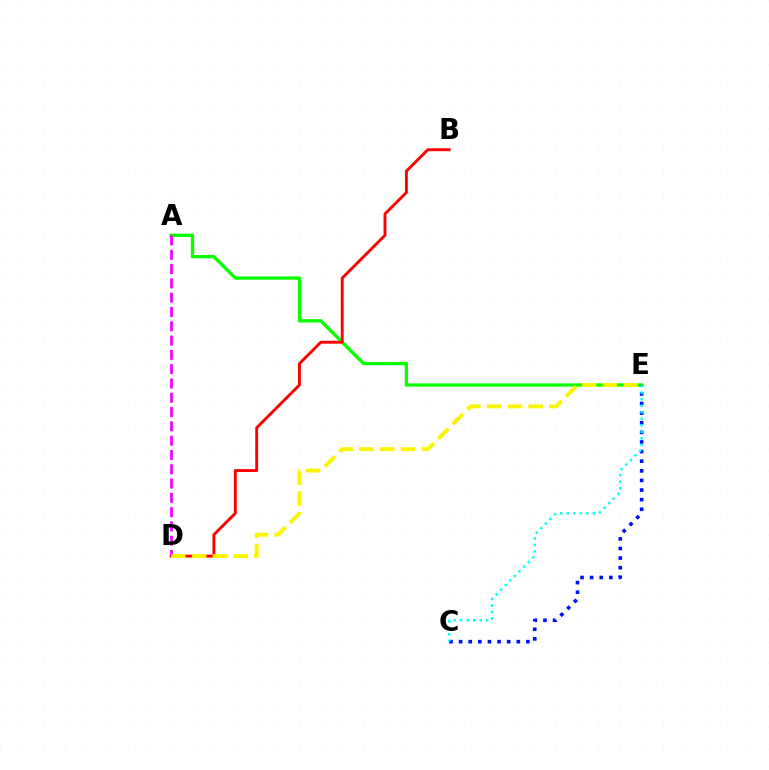{('A', 'E'): [{'color': '#08ff00', 'line_style': 'solid', 'thickness': 2.39}], ('B', 'D'): [{'color': '#ff0000', 'line_style': 'solid', 'thickness': 2.08}], ('A', 'D'): [{'color': '#ee00ff', 'line_style': 'dashed', 'thickness': 1.94}], ('C', 'E'): [{'color': '#0010ff', 'line_style': 'dotted', 'thickness': 2.61}, {'color': '#00fff6', 'line_style': 'dotted', 'thickness': 1.77}], ('D', 'E'): [{'color': '#fcf500', 'line_style': 'dashed', 'thickness': 2.82}]}